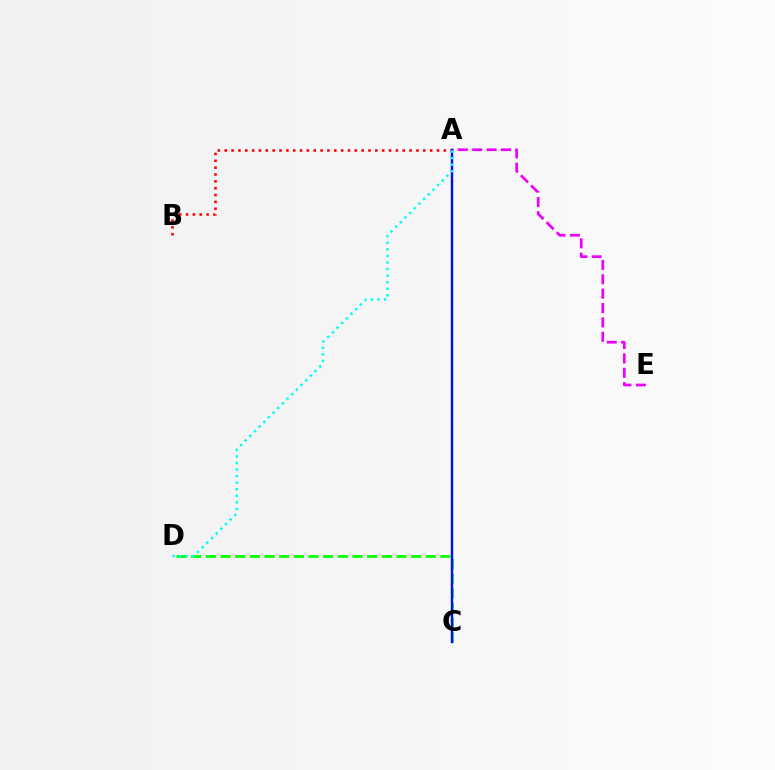{('C', 'D'): [{'color': '#08ff00', 'line_style': 'dashed', 'thickness': 1.99}], ('A', 'C'): [{'color': '#fcf500', 'line_style': 'dotted', 'thickness': 1.68}, {'color': '#0010ff', 'line_style': 'solid', 'thickness': 1.74}], ('A', 'E'): [{'color': '#ee00ff', 'line_style': 'dashed', 'thickness': 1.95}], ('A', 'B'): [{'color': '#ff0000', 'line_style': 'dotted', 'thickness': 1.86}], ('A', 'D'): [{'color': '#00fff6', 'line_style': 'dotted', 'thickness': 1.78}]}